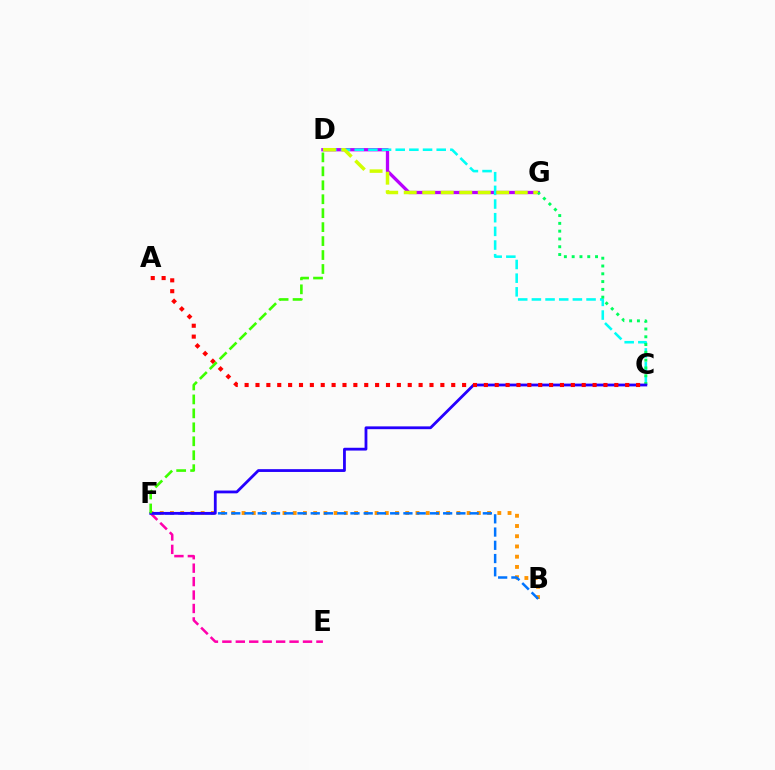{('D', 'G'): [{'color': '#b900ff', 'line_style': 'solid', 'thickness': 2.36}, {'color': '#d1ff00', 'line_style': 'dashed', 'thickness': 2.51}], ('B', 'F'): [{'color': '#ff9400', 'line_style': 'dotted', 'thickness': 2.78}, {'color': '#0074ff', 'line_style': 'dashed', 'thickness': 1.8}], ('C', 'D'): [{'color': '#00fff6', 'line_style': 'dashed', 'thickness': 1.86}], ('E', 'F'): [{'color': '#ff00ac', 'line_style': 'dashed', 'thickness': 1.83}], ('C', 'G'): [{'color': '#00ff5c', 'line_style': 'dotted', 'thickness': 2.12}], ('C', 'F'): [{'color': '#2500ff', 'line_style': 'solid', 'thickness': 2.01}], ('A', 'C'): [{'color': '#ff0000', 'line_style': 'dotted', 'thickness': 2.95}], ('D', 'F'): [{'color': '#3dff00', 'line_style': 'dashed', 'thickness': 1.9}]}